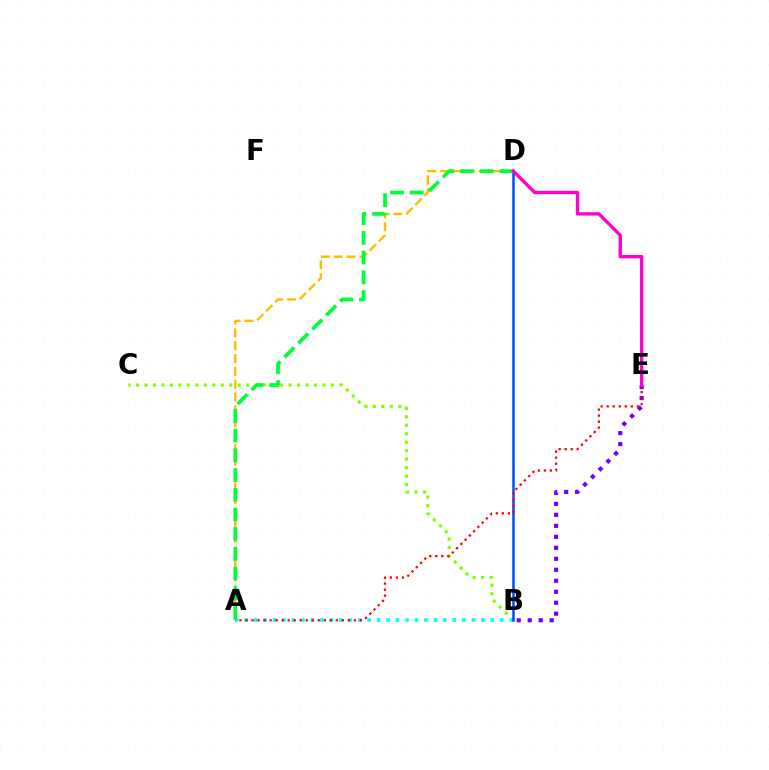{('B', 'C'): [{'color': '#84ff00', 'line_style': 'dotted', 'thickness': 2.3}], ('A', 'B'): [{'color': '#00fff6', 'line_style': 'dotted', 'thickness': 2.57}], ('A', 'D'): [{'color': '#ffbd00', 'line_style': 'dashed', 'thickness': 1.74}, {'color': '#00ff39', 'line_style': 'dashed', 'thickness': 2.68}], ('B', 'D'): [{'color': '#004bff', 'line_style': 'solid', 'thickness': 1.81}], ('B', 'E'): [{'color': '#7200ff', 'line_style': 'dotted', 'thickness': 2.98}], ('A', 'E'): [{'color': '#ff0000', 'line_style': 'dotted', 'thickness': 1.64}], ('D', 'E'): [{'color': '#ff00cf', 'line_style': 'solid', 'thickness': 2.42}]}